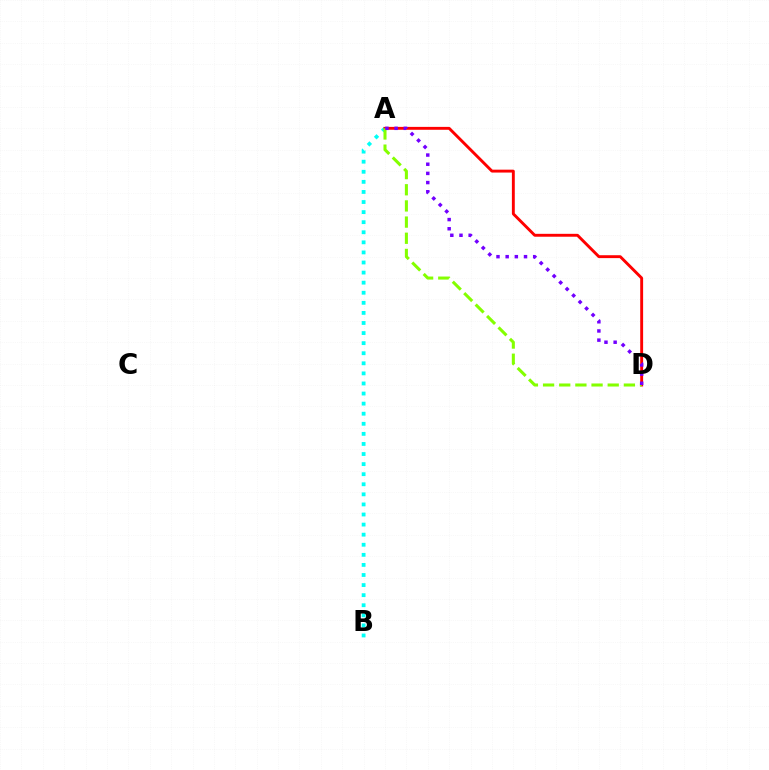{('A', 'B'): [{'color': '#00fff6', 'line_style': 'dotted', 'thickness': 2.74}], ('A', 'D'): [{'color': '#ff0000', 'line_style': 'solid', 'thickness': 2.09}, {'color': '#84ff00', 'line_style': 'dashed', 'thickness': 2.2}, {'color': '#7200ff', 'line_style': 'dotted', 'thickness': 2.49}]}